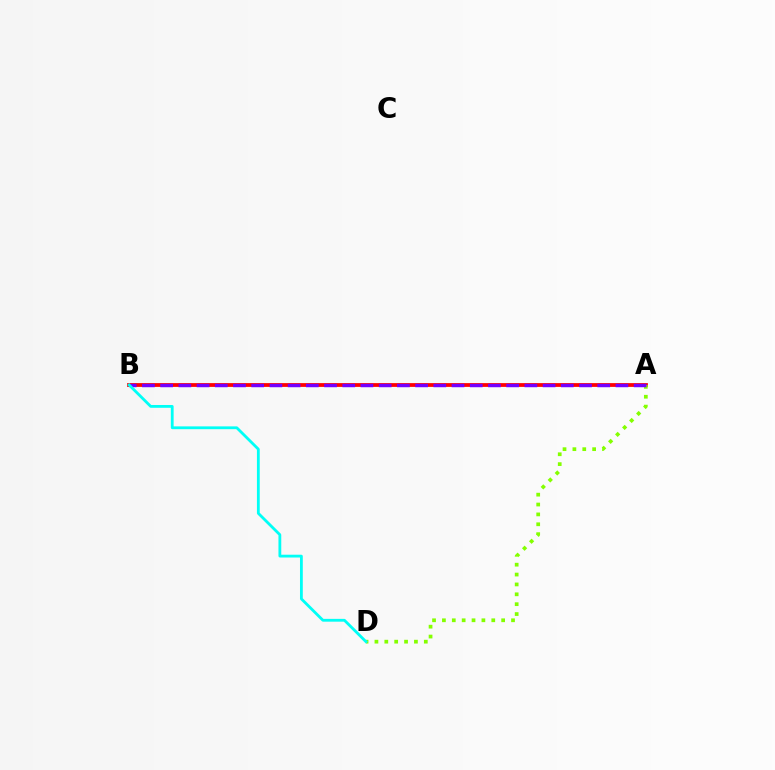{('A', 'B'): [{'color': '#ff0000', 'line_style': 'solid', 'thickness': 2.72}, {'color': '#7200ff', 'line_style': 'dashed', 'thickness': 2.47}], ('A', 'D'): [{'color': '#84ff00', 'line_style': 'dotted', 'thickness': 2.68}], ('B', 'D'): [{'color': '#00fff6', 'line_style': 'solid', 'thickness': 2.02}]}